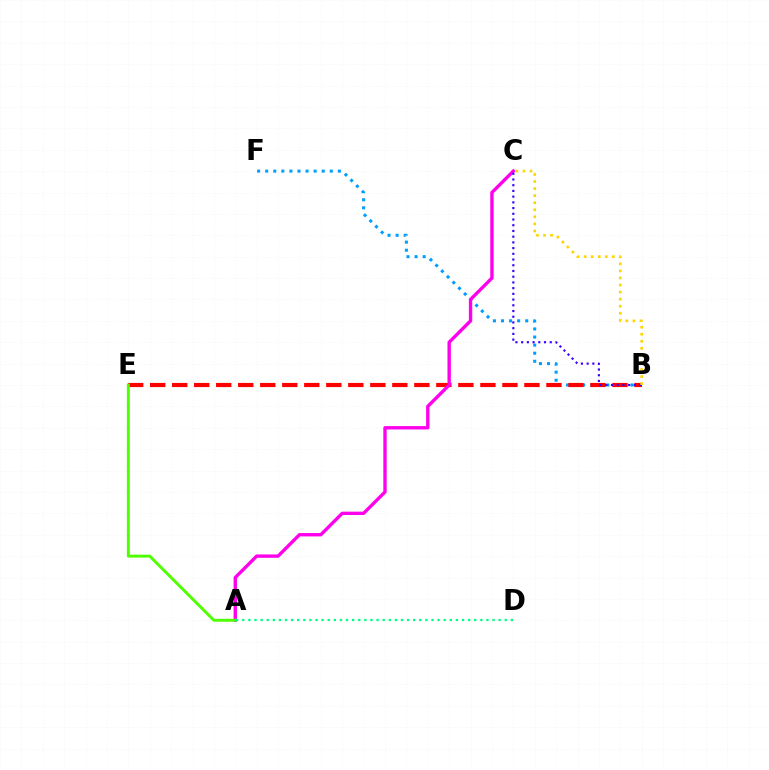{('B', 'F'): [{'color': '#009eff', 'line_style': 'dotted', 'thickness': 2.19}], ('B', 'E'): [{'color': '#ff0000', 'line_style': 'dashed', 'thickness': 2.99}], ('A', 'C'): [{'color': '#ff00ed', 'line_style': 'solid', 'thickness': 2.43}], ('B', 'C'): [{'color': '#3700ff', 'line_style': 'dotted', 'thickness': 1.55}, {'color': '#ffd500', 'line_style': 'dotted', 'thickness': 1.92}], ('A', 'E'): [{'color': '#4fff00', 'line_style': 'solid', 'thickness': 2.11}], ('A', 'D'): [{'color': '#00ff86', 'line_style': 'dotted', 'thickness': 1.66}]}